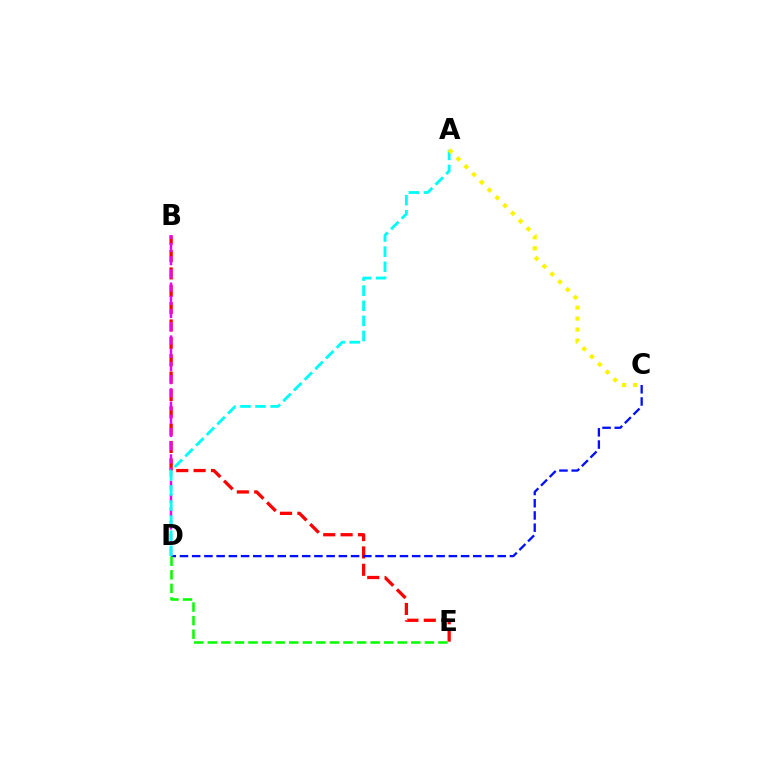{('B', 'E'): [{'color': '#ff0000', 'line_style': 'dashed', 'thickness': 2.36}], ('B', 'D'): [{'color': '#ee00ff', 'line_style': 'dashed', 'thickness': 1.79}], ('C', 'D'): [{'color': '#0010ff', 'line_style': 'dashed', 'thickness': 1.66}], ('A', 'D'): [{'color': '#00fff6', 'line_style': 'dashed', 'thickness': 2.05}], ('A', 'C'): [{'color': '#fcf500', 'line_style': 'dotted', 'thickness': 2.99}], ('D', 'E'): [{'color': '#08ff00', 'line_style': 'dashed', 'thickness': 1.84}]}